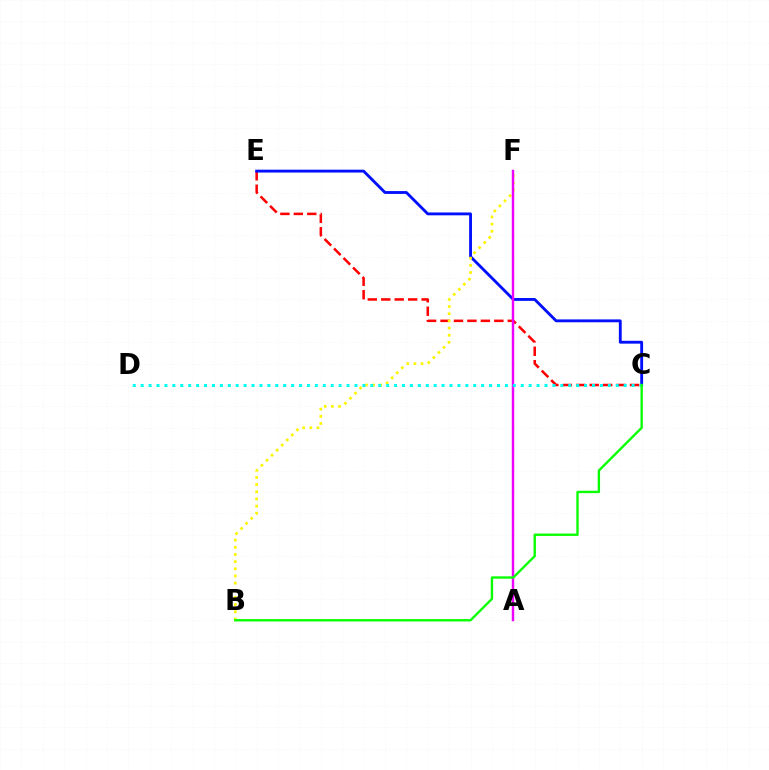{('C', 'E'): [{'color': '#ff0000', 'line_style': 'dashed', 'thickness': 1.83}, {'color': '#0010ff', 'line_style': 'solid', 'thickness': 2.06}], ('B', 'F'): [{'color': '#fcf500', 'line_style': 'dotted', 'thickness': 1.95}], ('A', 'F'): [{'color': '#ee00ff', 'line_style': 'solid', 'thickness': 1.75}], ('C', 'D'): [{'color': '#00fff6', 'line_style': 'dotted', 'thickness': 2.15}], ('B', 'C'): [{'color': '#08ff00', 'line_style': 'solid', 'thickness': 1.7}]}